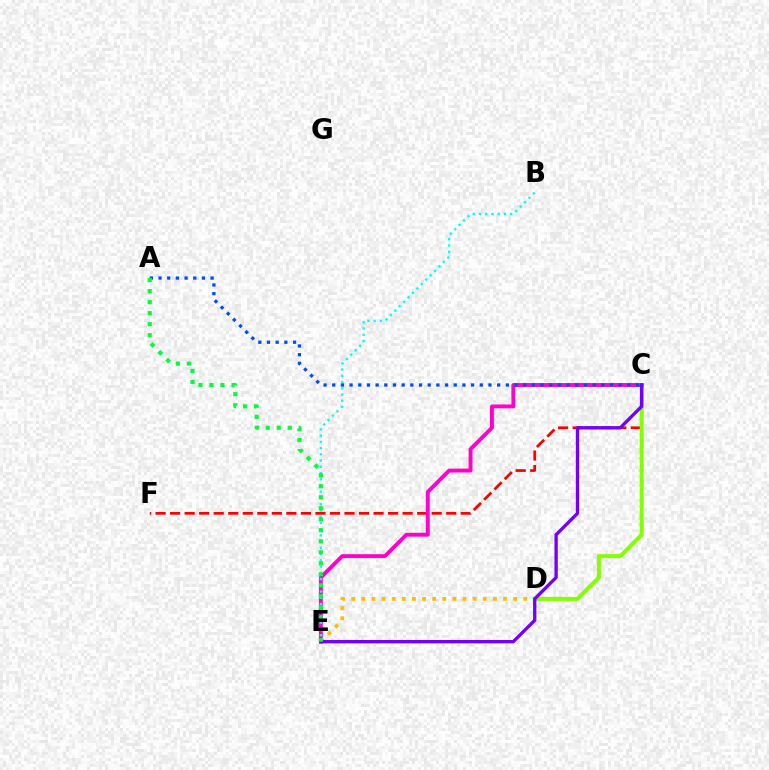{('C', 'F'): [{'color': '#ff0000', 'line_style': 'dashed', 'thickness': 1.97}], ('C', 'D'): [{'color': '#84ff00', 'line_style': 'solid', 'thickness': 2.85}], ('C', 'E'): [{'color': '#ff00cf', 'line_style': 'solid', 'thickness': 2.8}, {'color': '#7200ff', 'line_style': 'solid', 'thickness': 2.4}], ('B', 'E'): [{'color': '#00fff6', 'line_style': 'dotted', 'thickness': 1.7}], ('D', 'E'): [{'color': '#ffbd00', 'line_style': 'dotted', 'thickness': 2.75}], ('A', 'C'): [{'color': '#004bff', 'line_style': 'dotted', 'thickness': 2.36}], ('A', 'E'): [{'color': '#00ff39', 'line_style': 'dotted', 'thickness': 2.99}]}